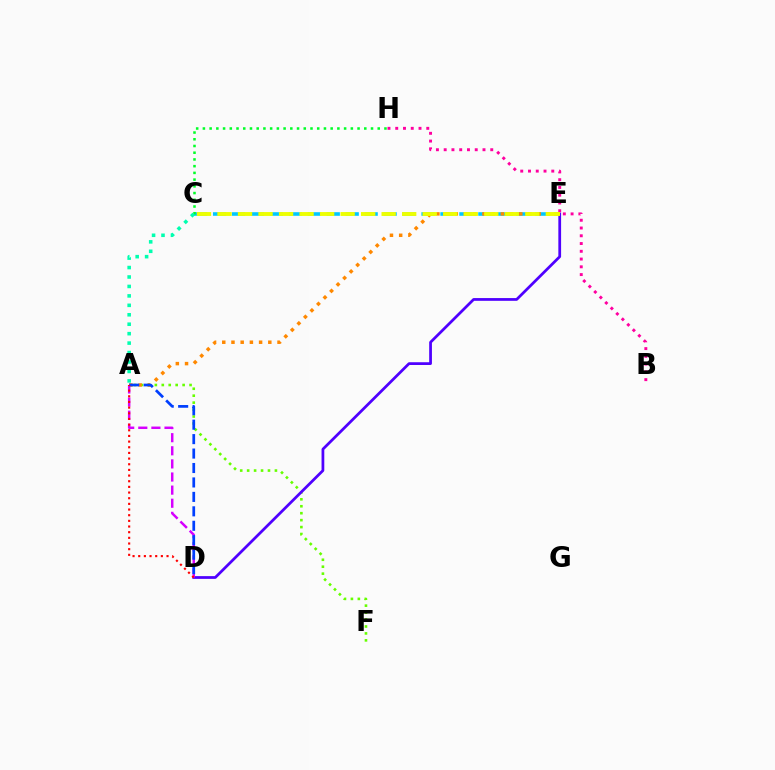{('C', 'E'): [{'color': '#00c7ff', 'line_style': 'dashed', 'thickness': 2.57}, {'color': '#eeff00', 'line_style': 'dashed', 'thickness': 2.79}], ('A', 'F'): [{'color': '#66ff00', 'line_style': 'dotted', 'thickness': 1.89}], ('D', 'E'): [{'color': '#4f00ff', 'line_style': 'solid', 'thickness': 1.98}], ('B', 'H'): [{'color': '#ff00a0', 'line_style': 'dotted', 'thickness': 2.11}], ('A', 'E'): [{'color': '#ff8800', 'line_style': 'dotted', 'thickness': 2.5}], ('A', 'D'): [{'color': '#d600ff', 'line_style': 'dashed', 'thickness': 1.78}, {'color': '#003fff', 'line_style': 'dashed', 'thickness': 1.96}, {'color': '#ff0000', 'line_style': 'dotted', 'thickness': 1.54}], ('C', 'H'): [{'color': '#00ff27', 'line_style': 'dotted', 'thickness': 1.83}], ('A', 'C'): [{'color': '#00ffaf', 'line_style': 'dotted', 'thickness': 2.57}]}